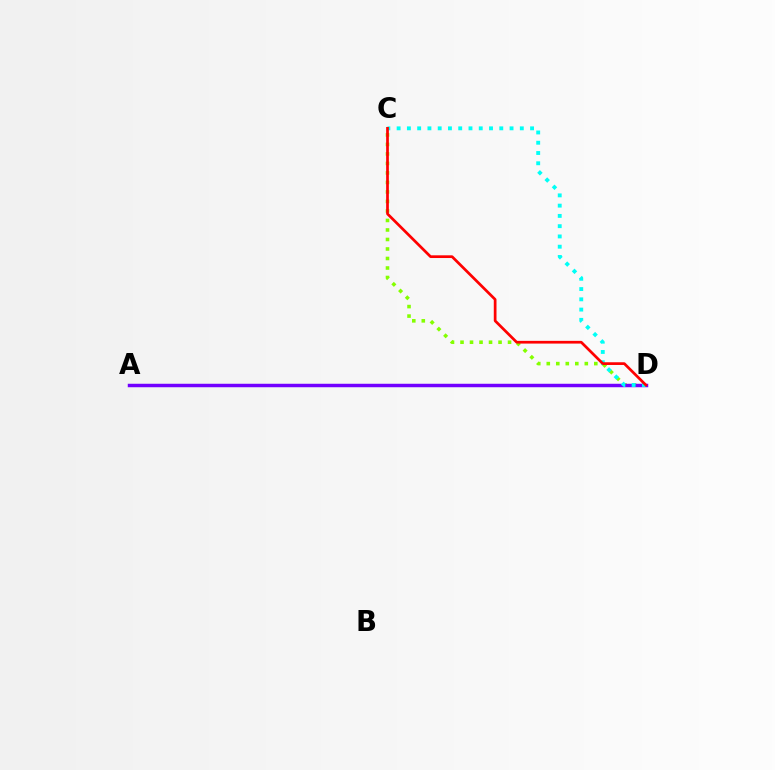{('C', 'D'): [{'color': '#84ff00', 'line_style': 'dotted', 'thickness': 2.58}, {'color': '#00fff6', 'line_style': 'dotted', 'thickness': 2.79}, {'color': '#ff0000', 'line_style': 'solid', 'thickness': 1.95}], ('A', 'D'): [{'color': '#7200ff', 'line_style': 'solid', 'thickness': 2.5}]}